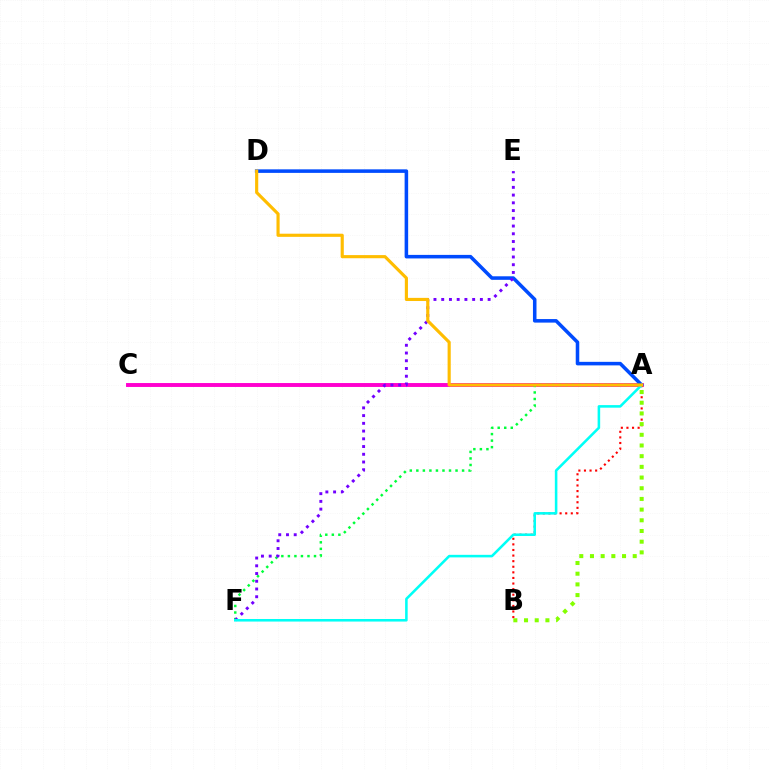{('A', 'C'): [{'color': '#ff00cf', 'line_style': 'solid', 'thickness': 2.82}], ('A', 'D'): [{'color': '#004bff', 'line_style': 'solid', 'thickness': 2.55}, {'color': '#ffbd00', 'line_style': 'solid', 'thickness': 2.26}], ('A', 'F'): [{'color': '#00ff39', 'line_style': 'dotted', 'thickness': 1.78}, {'color': '#00fff6', 'line_style': 'solid', 'thickness': 1.84}], ('A', 'B'): [{'color': '#ff0000', 'line_style': 'dotted', 'thickness': 1.52}, {'color': '#84ff00', 'line_style': 'dotted', 'thickness': 2.9}], ('E', 'F'): [{'color': '#7200ff', 'line_style': 'dotted', 'thickness': 2.1}]}